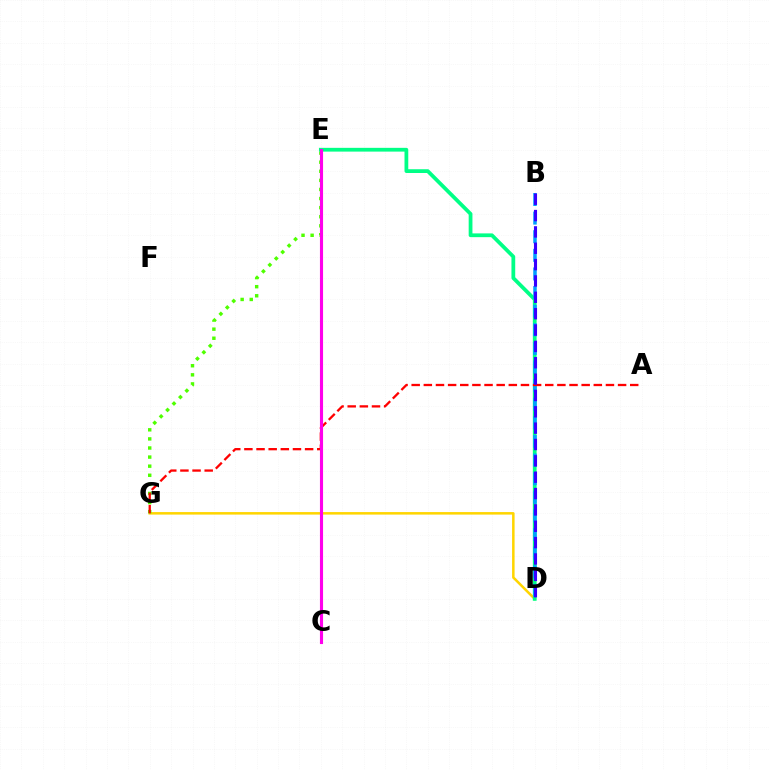{('D', 'G'): [{'color': '#ffd500', 'line_style': 'solid', 'thickness': 1.81}], ('E', 'G'): [{'color': '#4fff00', 'line_style': 'dotted', 'thickness': 2.47}], ('D', 'E'): [{'color': '#00ff86', 'line_style': 'solid', 'thickness': 2.71}], ('B', 'D'): [{'color': '#009eff', 'line_style': 'dashed', 'thickness': 2.53}, {'color': '#3700ff', 'line_style': 'dashed', 'thickness': 2.22}], ('A', 'G'): [{'color': '#ff0000', 'line_style': 'dashed', 'thickness': 1.65}], ('C', 'E'): [{'color': '#ff00ed', 'line_style': 'solid', 'thickness': 2.24}]}